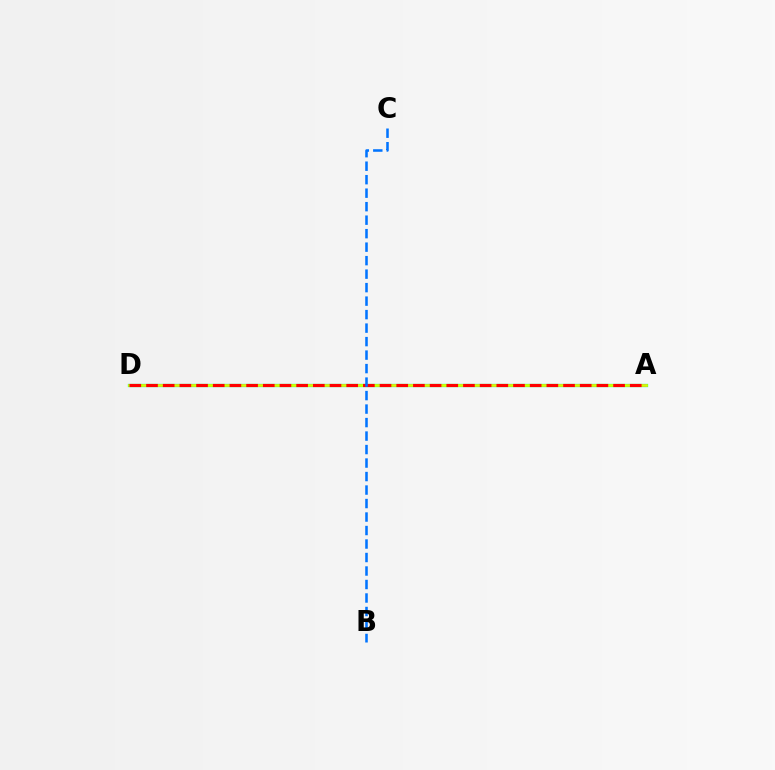{('A', 'D'): [{'color': '#00ff5c', 'line_style': 'solid', 'thickness': 2.34}, {'color': '#b900ff', 'line_style': 'dashed', 'thickness': 1.88}, {'color': '#d1ff00', 'line_style': 'solid', 'thickness': 1.95}, {'color': '#ff0000', 'line_style': 'dashed', 'thickness': 2.27}], ('B', 'C'): [{'color': '#0074ff', 'line_style': 'dashed', 'thickness': 1.83}]}